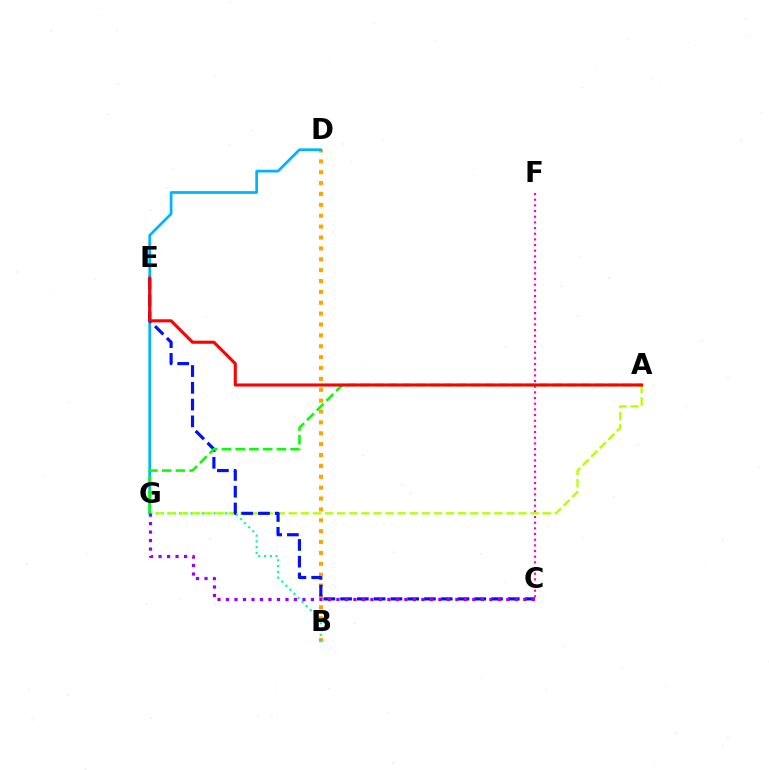{('B', 'D'): [{'color': '#ffa500', 'line_style': 'dotted', 'thickness': 2.96}], ('C', 'F'): [{'color': '#ff00bd', 'line_style': 'dotted', 'thickness': 1.54}], ('B', 'G'): [{'color': '#00ff9d', 'line_style': 'dotted', 'thickness': 1.57}], ('D', 'G'): [{'color': '#00b5ff', 'line_style': 'solid', 'thickness': 1.97}], ('A', 'G'): [{'color': '#b3ff00', 'line_style': 'dashed', 'thickness': 1.64}, {'color': '#08ff00', 'line_style': 'dashed', 'thickness': 1.87}], ('C', 'E'): [{'color': '#0010ff', 'line_style': 'dashed', 'thickness': 2.28}], ('C', 'G'): [{'color': '#9b00ff', 'line_style': 'dotted', 'thickness': 2.31}], ('A', 'E'): [{'color': '#ff0000', 'line_style': 'solid', 'thickness': 2.23}]}